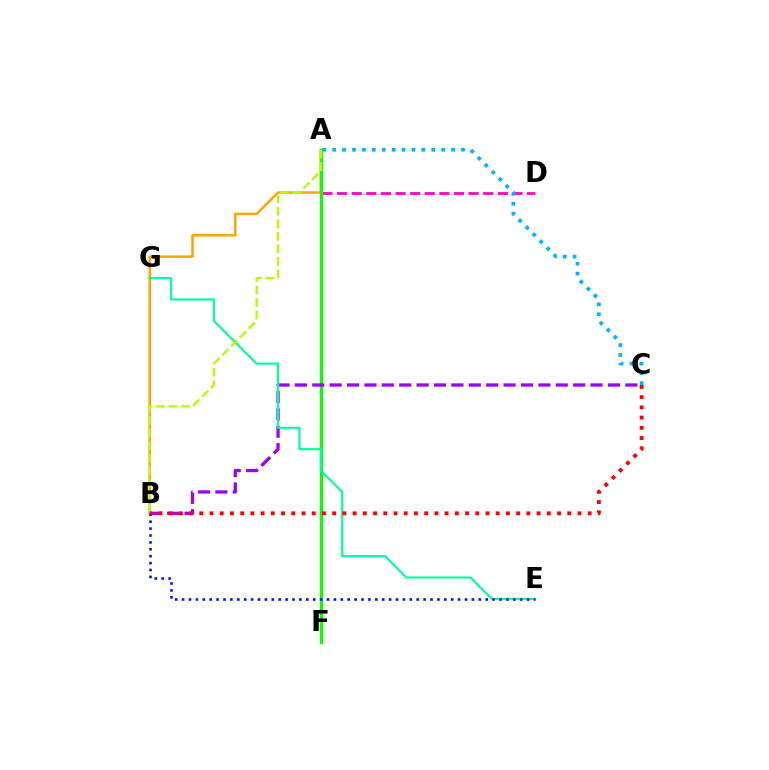{('A', 'D'): [{'color': '#ff00bd', 'line_style': 'dashed', 'thickness': 1.99}], ('A', 'B'): [{'color': '#ffa500', 'line_style': 'solid', 'thickness': 1.81}, {'color': '#b3ff00', 'line_style': 'dashed', 'thickness': 1.7}], ('A', 'F'): [{'color': '#08ff00', 'line_style': 'solid', 'thickness': 2.38}], ('B', 'C'): [{'color': '#9b00ff', 'line_style': 'dashed', 'thickness': 2.36}, {'color': '#ff0000', 'line_style': 'dotted', 'thickness': 2.78}], ('E', 'G'): [{'color': '#00ff9d', 'line_style': 'solid', 'thickness': 1.55}], ('B', 'E'): [{'color': '#0010ff', 'line_style': 'dotted', 'thickness': 1.87}], ('A', 'C'): [{'color': '#00b5ff', 'line_style': 'dotted', 'thickness': 2.69}]}